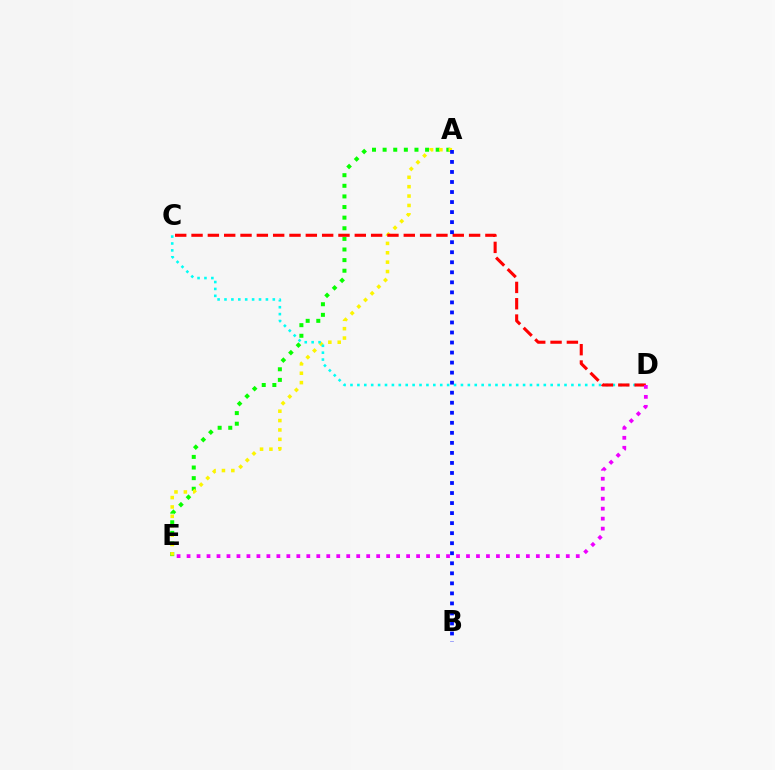{('A', 'E'): [{'color': '#08ff00', 'line_style': 'dotted', 'thickness': 2.88}, {'color': '#fcf500', 'line_style': 'dotted', 'thickness': 2.55}], ('C', 'D'): [{'color': '#00fff6', 'line_style': 'dotted', 'thickness': 1.88}, {'color': '#ff0000', 'line_style': 'dashed', 'thickness': 2.22}], ('A', 'B'): [{'color': '#0010ff', 'line_style': 'dotted', 'thickness': 2.73}], ('D', 'E'): [{'color': '#ee00ff', 'line_style': 'dotted', 'thickness': 2.71}]}